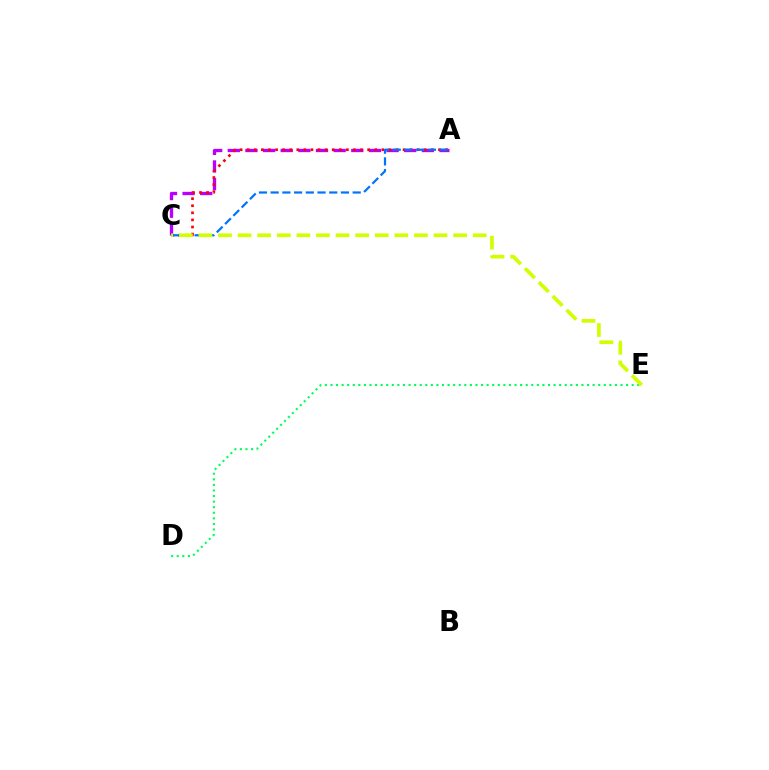{('D', 'E'): [{'color': '#00ff5c', 'line_style': 'dotted', 'thickness': 1.52}], ('A', 'C'): [{'color': '#b900ff', 'line_style': 'dashed', 'thickness': 2.4}, {'color': '#ff0000', 'line_style': 'dotted', 'thickness': 1.92}, {'color': '#0074ff', 'line_style': 'dashed', 'thickness': 1.59}], ('C', 'E'): [{'color': '#d1ff00', 'line_style': 'dashed', 'thickness': 2.66}]}